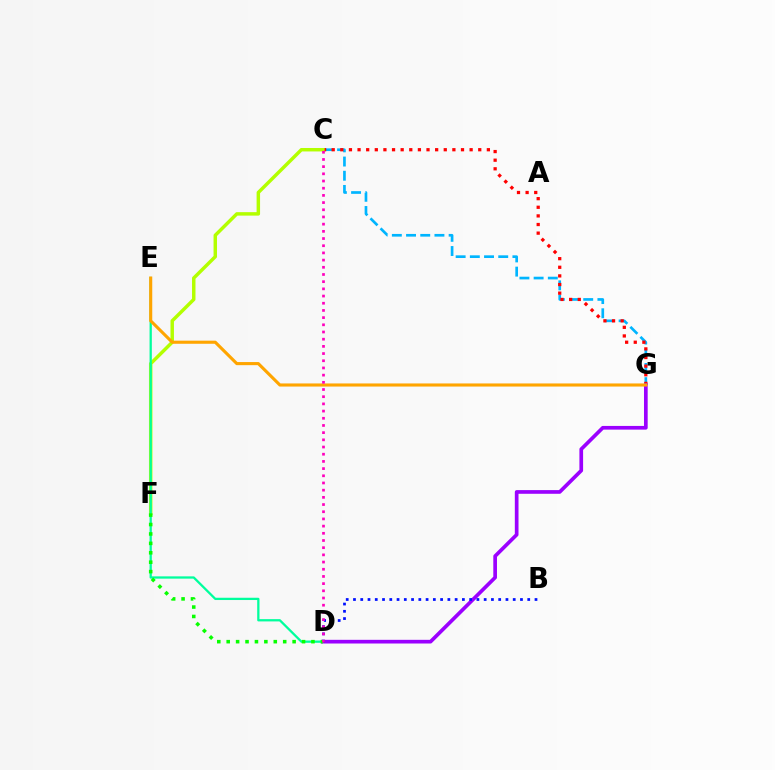{('C', 'G'): [{'color': '#00b5ff', 'line_style': 'dashed', 'thickness': 1.93}, {'color': '#ff0000', 'line_style': 'dotted', 'thickness': 2.34}], ('C', 'F'): [{'color': '#b3ff00', 'line_style': 'solid', 'thickness': 2.49}], ('D', 'G'): [{'color': '#9b00ff', 'line_style': 'solid', 'thickness': 2.65}], ('D', 'E'): [{'color': '#00ff9d', 'line_style': 'solid', 'thickness': 1.64}], ('E', 'G'): [{'color': '#ffa500', 'line_style': 'solid', 'thickness': 2.24}], ('B', 'D'): [{'color': '#0010ff', 'line_style': 'dotted', 'thickness': 1.97}], ('D', 'F'): [{'color': '#08ff00', 'line_style': 'dotted', 'thickness': 2.56}], ('C', 'D'): [{'color': '#ff00bd', 'line_style': 'dotted', 'thickness': 1.95}]}